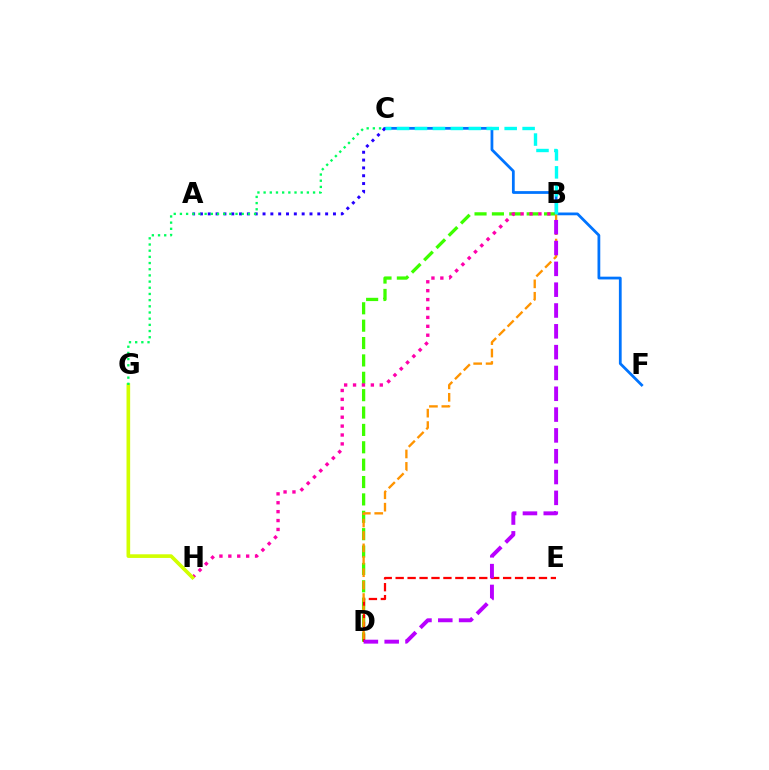{('B', 'D'): [{'color': '#3dff00', 'line_style': 'dashed', 'thickness': 2.36}, {'color': '#ff9400', 'line_style': 'dashed', 'thickness': 1.69}, {'color': '#b900ff', 'line_style': 'dashed', 'thickness': 2.83}], ('D', 'E'): [{'color': '#ff0000', 'line_style': 'dashed', 'thickness': 1.62}], ('C', 'F'): [{'color': '#0074ff', 'line_style': 'solid', 'thickness': 1.99}], ('B', 'H'): [{'color': '#ff00ac', 'line_style': 'dotted', 'thickness': 2.42}], ('A', 'C'): [{'color': '#2500ff', 'line_style': 'dotted', 'thickness': 2.13}], ('G', 'H'): [{'color': '#d1ff00', 'line_style': 'solid', 'thickness': 2.63}], ('C', 'G'): [{'color': '#00ff5c', 'line_style': 'dotted', 'thickness': 1.68}], ('B', 'C'): [{'color': '#00fff6', 'line_style': 'dashed', 'thickness': 2.44}]}